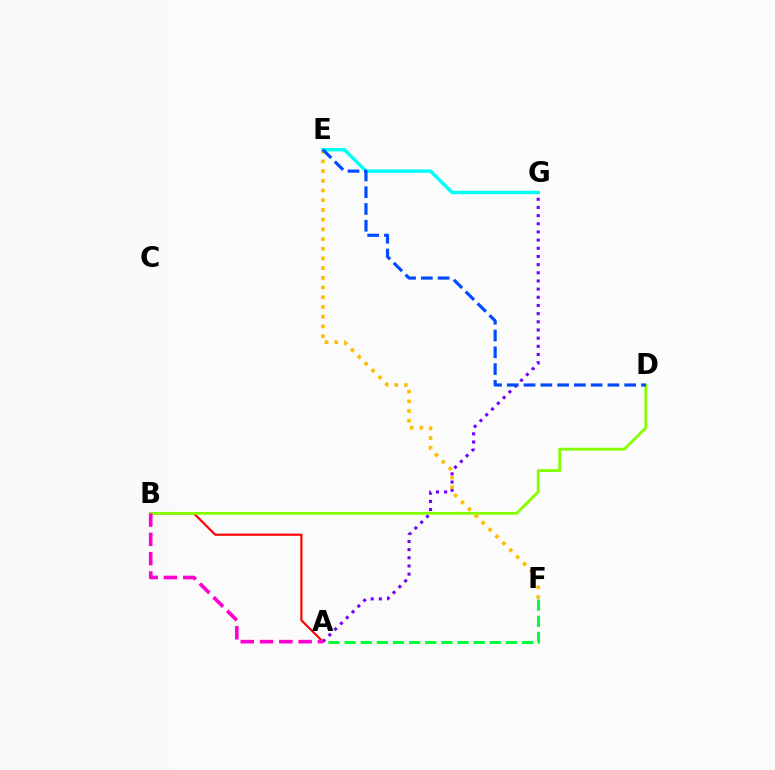{('A', 'G'): [{'color': '#7200ff', 'line_style': 'dotted', 'thickness': 2.22}], ('A', 'B'): [{'color': '#ff0000', 'line_style': 'solid', 'thickness': 1.55}, {'color': '#ff00cf', 'line_style': 'dashed', 'thickness': 2.62}], ('B', 'D'): [{'color': '#84ff00', 'line_style': 'solid', 'thickness': 2.04}], ('E', 'F'): [{'color': '#ffbd00', 'line_style': 'dotted', 'thickness': 2.64}], ('E', 'G'): [{'color': '#00fff6', 'line_style': 'solid', 'thickness': 2.45}], ('A', 'F'): [{'color': '#00ff39', 'line_style': 'dashed', 'thickness': 2.19}], ('D', 'E'): [{'color': '#004bff', 'line_style': 'dashed', 'thickness': 2.28}]}